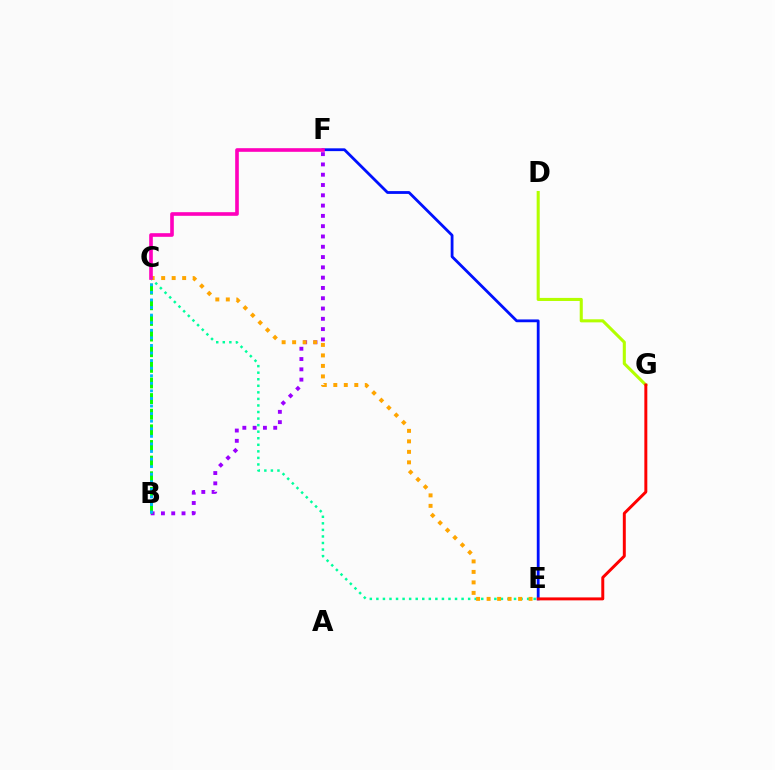{('C', 'E'): [{'color': '#00ff9d', 'line_style': 'dotted', 'thickness': 1.78}, {'color': '#ffa500', 'line_style': 'dotted', 'thickness': 2.85}], ('B', 'F'): [{'color': '#9b00ff', 'line_style': 'dotted', 'thickness': 2.8}], ('E', 'F'): [{'color': '#0010ff', 'line_style': 'solid', 'thickness': 2.02}], ('D', 'G'): [{'color': '#b3ff00', 'line_style': 'solid', 'thickness': 2.21}], ('B', 'C'): [{'color': '#08ff00', 'line_style': 'dashed', 'thickness': 2.12}, {'color': '#00b5ff', 'line_style': 'dotted', 'thickness': 2.06}], ('C', 'F'): [{'color': '#ff00bd', 'line_style': 'solid', 'thickness': 2.61}], ('E', 'G'): [{'color': '#ff0000', 'line_style': 'solid', 'thickness': 2.13}]}